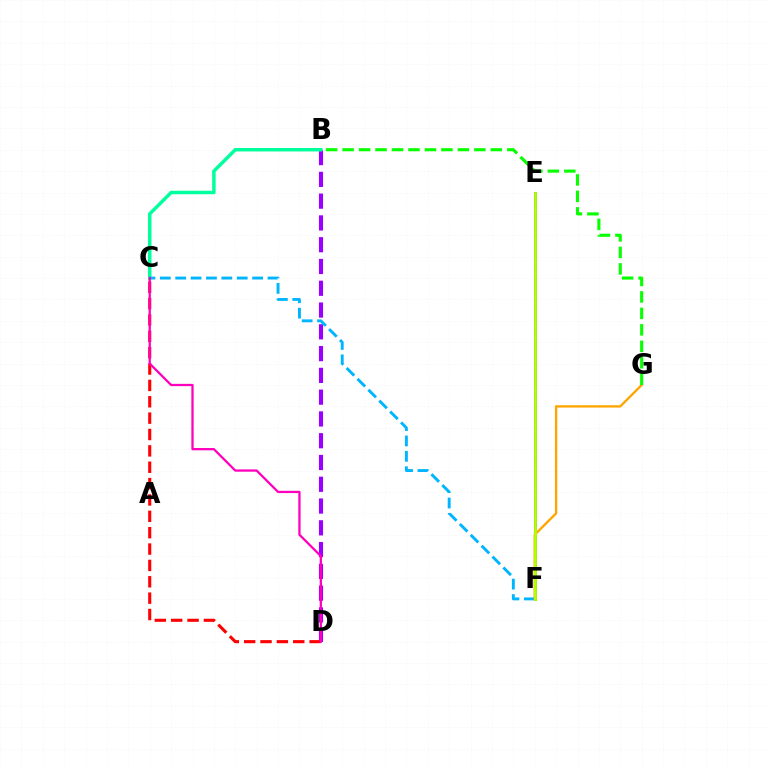{('B', 'D'): [{'color': '#9b00ff', 'line_style': 'dashed', 'thickness': 2.96}], ('B', 'C'): [{'color': '#00ff9d', 'line_style': 'solid', 'thickness': 2.51}], ('C', 'F'): [{'color': '#00b5ff', 'line_style': 'dashed', 'thickness': 2.09}], ('E', 'F'): [{'color': '#0010ff', 'line_style': 'solid', 'thickness': 1.95}, {'color': '#b3ff00', 'line_style': 'solid', 'thickness': 2.05}], ('F', 'G'): [{'color': '#ffa500', 'line_style': 'solid', 'thickness': 1.68}], ('B', 'G'): [{'color': '#08ff00', 'line_style': 'dashed', 'thickness': 2.24}], ('C', 'D'): [{'color': '#ff0000', 'line_style': 'dashed', 'thickness': 2.22}, {'color': '#ff00bd', 'line_style': 'solid', 'thickness': 1.64}]}